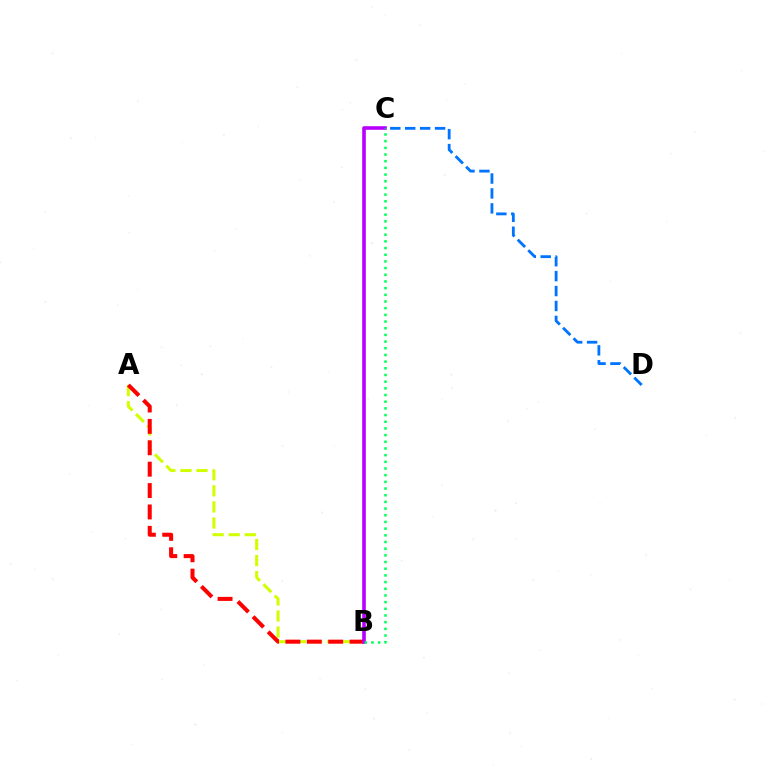{('A', 'B'): [{'color': '#d1ff00', 'line_style': 'dashed', 'thickness': 2.18}, {'color': '#ff0000', 'line_style': 'dashed', 'thickness': 2.91}], ('B', 'C'): [{'color': '#b900ff', 'line_style': 'solid', 'thickness': 2.6}, {'color': '#00ff5c', 'line_style': 'dotted', 'thickness': 1.82}], ('C', 'D'): [{'color': '#0074ff', 'line_style': 'dashed', 'thickness': 2.03}]}